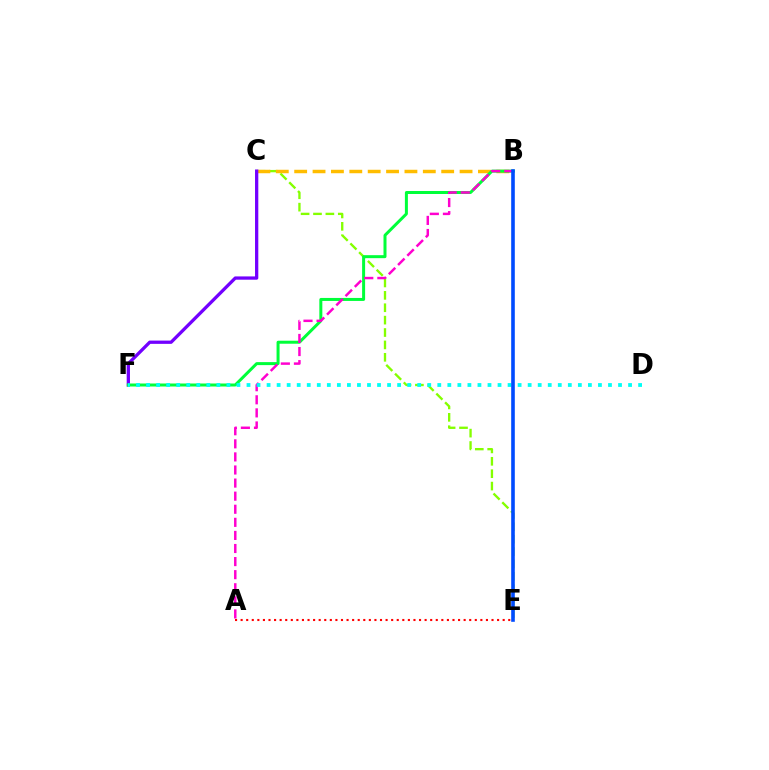{('A', 'E'): [{'color': '#ff0000', 'line_style': 'dotted', 'thickness': 1.51}], ('C', 'E'): [{'color': '#84ff00', 'line_style': 'dashed', 'thickness': 1.68}], ('B', 'C'): [{'color': '#ffbd00', 'line_style': 'dashed', 'thickness': 2.5}], ('C', 'F'): [{'color': '#7200ff', 'line_style': 'solid', 'thickness': 2.36}], ('B', 'F'): [{'color': '#00ff39', 'line_style': 'solid', 'thickness': 2.16}], ('A', 'B'): [{'color': '#ff00cf', 'line_style': 'dashed', 'thickness': 1.78}], ('D', 'F'): [{'color': '#00fff6', 'line_style': 'dotted', 'thickness': 2.73}], ('B', 'E'): [{'color': '#004bff', 'line_style': 'solid', 'thickness': 2.6}]}